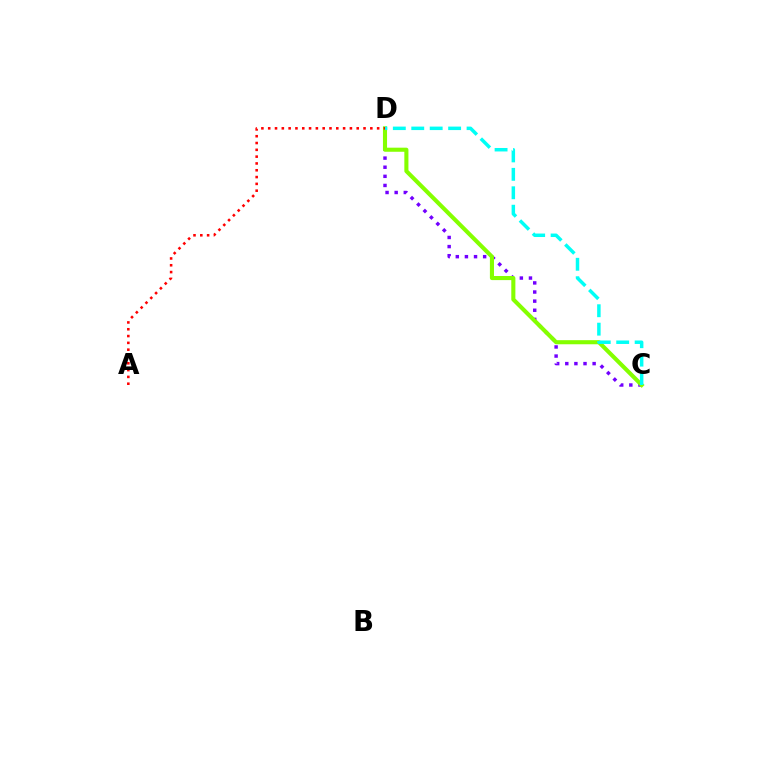{('C', 'D'): [{'color': '#7200ff', 'line_style': 'dotted', 'thickness': 2.48}, {'color': '#84ff00', 'line_style': 'solid', 'thickness': 2.95}, {'color': '#00fff6', 'line_style': 'dashed', 'thickness': 2.5}], ('A', 'D'): [{'color': '#ff0000', 'line_style': 'dotted', 'thickness': 1.85}]}